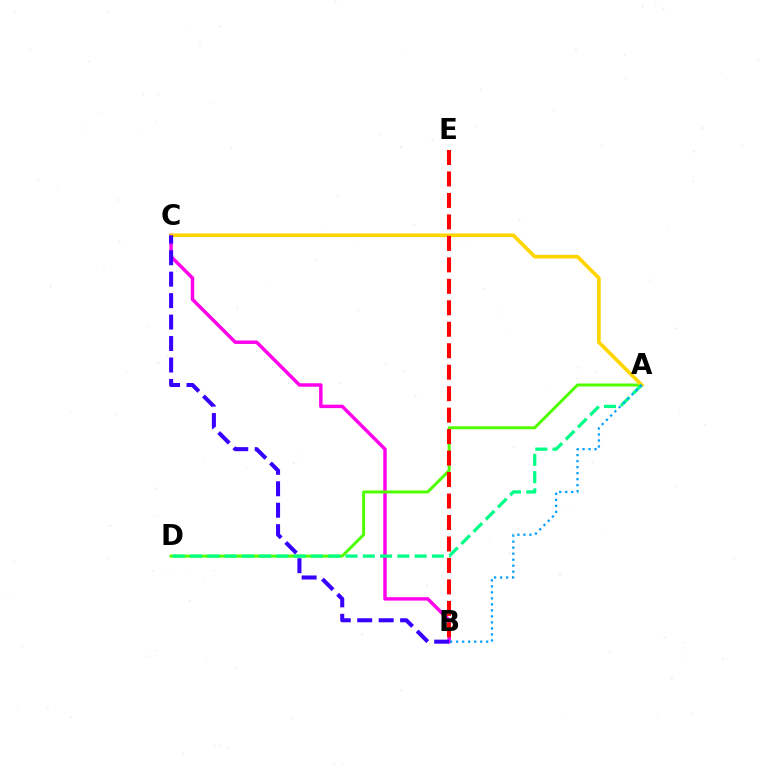{('B', 'C'): [{'color': '#ff00ed', 'line_style': 'solid', 'thickness': 2.49}, {'color': '#3700ff', 'line_style': 'dashed', 'thickness': 2.91}], ('A', 'D'): [{'color': '#4fff00', 'line_style': 'solid', 'thickness': 2.15}, {'color': '#00ff86', 'line_style': 'dashed', 'thickness': 2.35}], ('A', 'C'): [{'color': '#ffd500', 'line_style': 'solid', 'thickness': 2.63}], ('B', 'E'): [{'color': '#ff0000', 'line_style': 'dashed', 'thickness': 2.92}], ('A', 'B'): [{'color': '#009eff', 'line_style': 'dotted', 'thickness': 1.63}]}